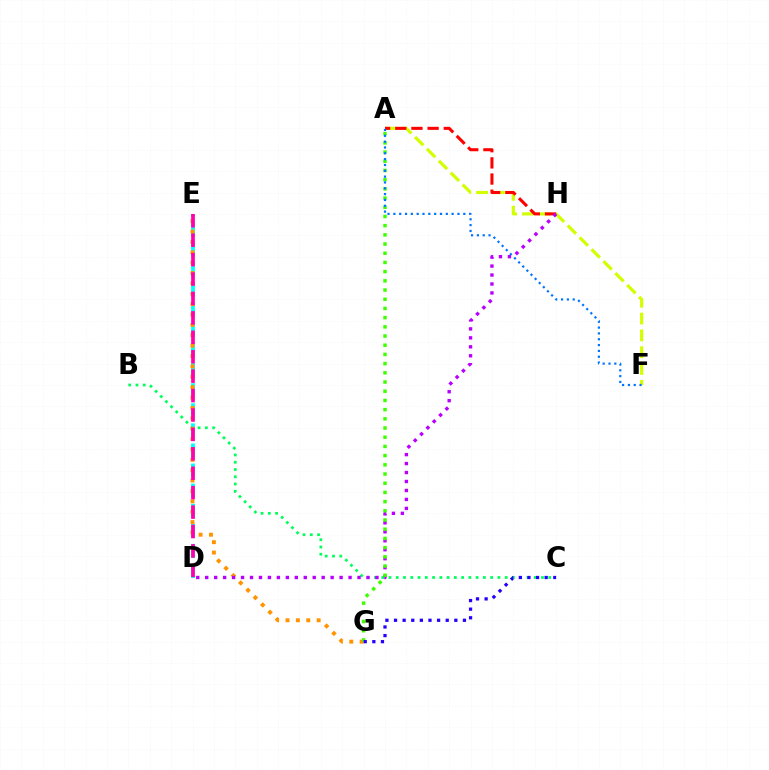{('A', 'F'): [{'color': '#d1ff00', 'line_style': 'dashed', 'thickness': 2.29}, {'color': '#0074ff', 'line_style': 'dotted', 'thickness': 1.58}], ('B', 'C'): [{'color': '#00ff5c', 'line_style': 'dotted', 'thickness': 1.97}], ('A', 'H'): [{'color': '#ff0000', 'line_style': 'dashed', 'thickness': 2.2}], ('D', 'E'): [{'color': '#00fff6', 'line_style': 'dashed', 'thickness': 2.73}, {'color': '#ff00ac', 'line_style': 'dashed', 'thickness': 2.64}], ('E', 'G'): [{'color': '#ff9400', 'line_style': 'dotted', 'thickness': 2.82}], ('D', 'H'): [{'color': '#b900ff', 'line_style': 'dotted', 'thickness': 2.43}], ('A', 'G'): [{'color': '#3dff00', 'line_style': 'dotted', 'thickness': 2.5}], ('C', 'G'): [{'color': '#2500ff', 'line_style': 'dotted', 'thickness': 2.34}]}